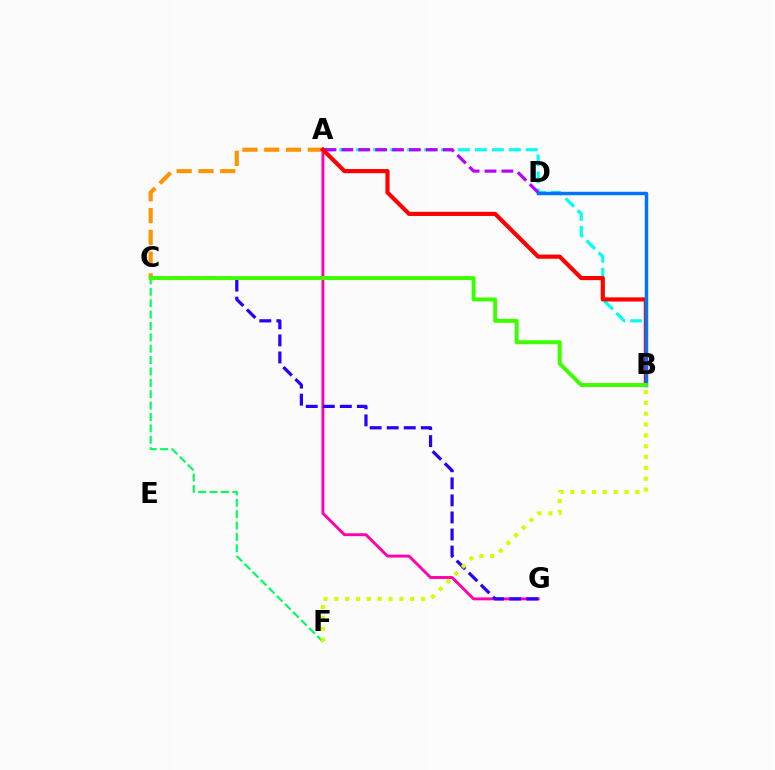{('A', 'B'): [{'color': '#00fff6', 'line_style': 'dashed', 'thickness': 2.31}, {'color': '#ff0000', 'line_style': 'solid', 'thickness': 2.99}], ('C', 'F'): [{'color': '#00ff5c', 'line_style': 'dashed', 'thickness': 1.55}], ('A', 'D'): [{'color': '#b900ff', 'line_style': 'dashed', 'thickness': 2.29}], ('A', 'G'): [{'color': '#ff00ac', 'line_style': 'solid', 'thickness': 2.08}], ('C', 'G'): [{'color': '#2500ff', 'line_style': 'dashed', 'thickness': 2.32}], ('A', 'C'): [{'color': '#ff9400', 'line_style': 'dashed', 'thickness': 2.96}], ('B', 'F'): [{'color': '#d1ff00', 'line_style': 'dotted', 'thickness': 2.94}], ('B', 'D'): [{'color': '#0074ff', 'line_style': 'solid', 'thickness': 2.49}], ('B', 'C'): [{'color': '#3dff00', 'line_style': 'solid', 'thickness': 2.85}]}